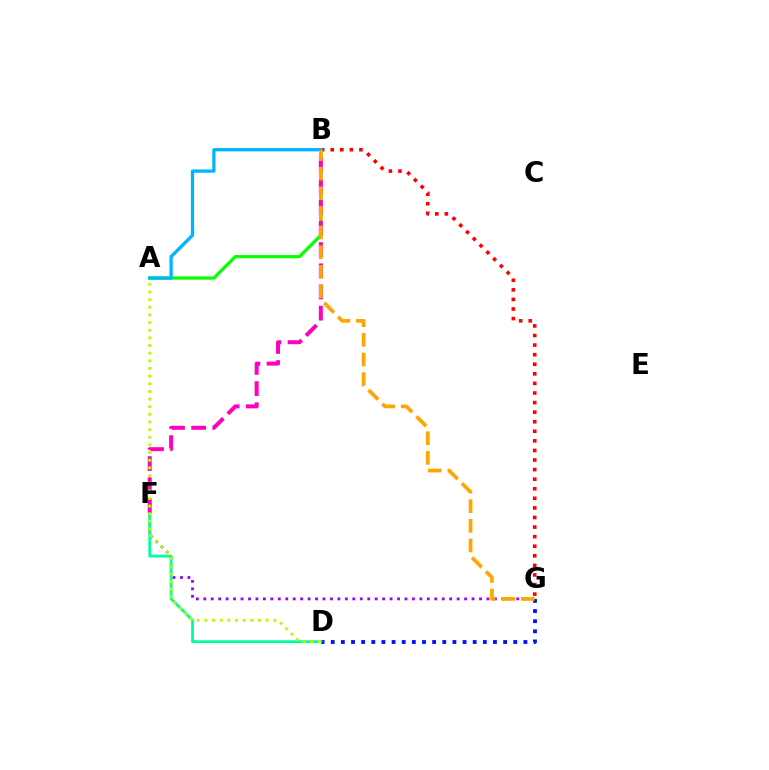{('D', 'G'): [{'color': '#0010ff', 'line_style': 'dotted', 'thickness': 2.76}], ('F', 'G'): [{'color': '#9b00ff', 'line_style': 'dotted', 'thickness': 2.02}], ('D', 'F'): [{'color': '#00ff9d', 'line_style': 'solid', 'thickness': 2.01}], ('B', 'G'): [{'color': '#ff0000', 'line_style': 'dotted', 'thickness': 2.6}, {'color': '#ffa500', 'line_style': 'dashed', 'thickness': 2.67}], ('A', 'B'): [{'color': '#08ff00', 'line_style': 'solid', 'thickness': 2.33}, {'color': '#00b5ff', 'line_style': 'solid', 'thickness': 2.37}], ('B', 'F'): [{'color': '#ff00bd', 'line_style': 'dashed', 'thickness': 2.88}], ('A', 'D'): [{'color': '#b3ff00', 'line_style': 'dotted', 'thickness': 2.08}]}